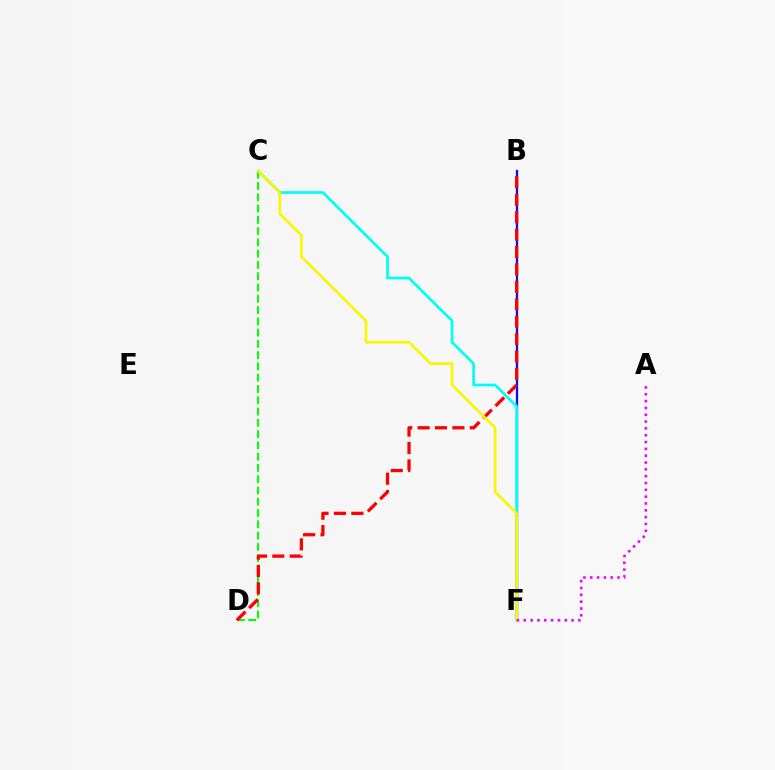{('B', 'F'): [{'color': '#0010ff', 'line_style': 'solid', 'thickness': 1.64}], ('C', 'D'): [{'color': '#08ff00', 'line_style': 'dashed', 'thickness': 1.53}], ('B', 'D'): [{'color': '#ff0000', 'line_style': 'dashed', 'thickness': 2.36}], ('C', 'F'): [{'color': '#00fff6', 'line_style': 'solid', 'thickness': 1.96}, {'color': '#fcf500', 'line_style': 'solid', 'thickness': 1.9}], ('A', 'F'): [{'color': '#ee00ff', 'line_style': 'dotted', 'thickness': 1.85}]}